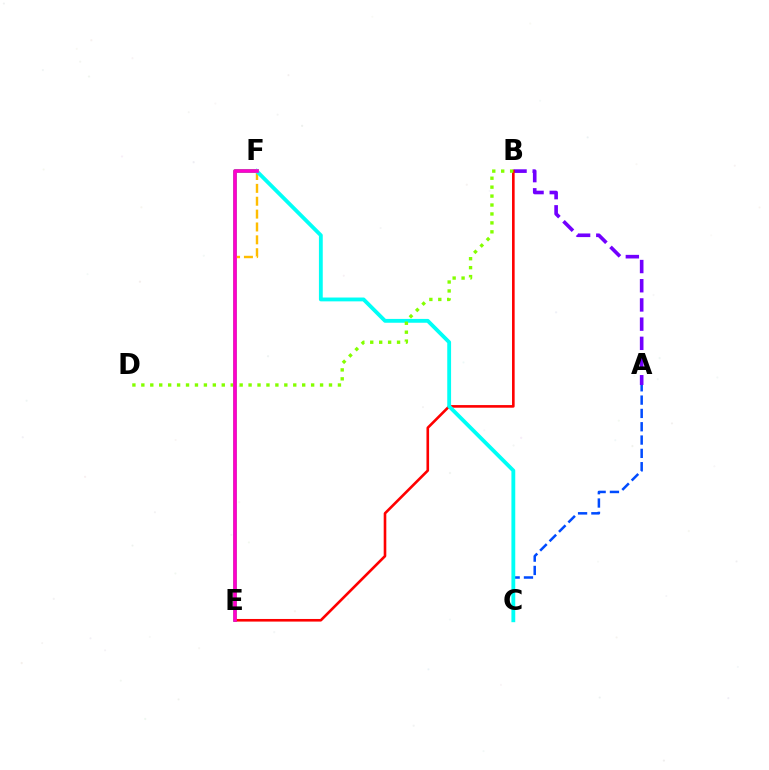{('E', 'F'): [{'color': '#00ff39', 'line_style': 'solid', 'thickness': 2.56}, {'color': '#ffbd00', 'line_style': 'dashed', 'thickness': 1.75}, {'color': '#ff00cf', 'line_style': 'solid', 'thickness': 2.62}], ('A', 'B'): [{'color': '#7200ff', 'line_style': 'dashed', 'thickness': 2.61}], ('A', 'C'): [{'color': '#004bff', 'line_style': 'dashed', 'thickness': 1.81}], ('B', 'E'): [{'color': '#ff0000', 'line_style': 'solid', 'thickness': 1.89}], ('C', 'F'): [{'color': '#00fff6', 'line_style': 'solid', 'thickness': 2.76}], ('B', 'D'): [{'color': '#84ff00', 'line_style': 'dotted', 'thickness': 2.43}]}